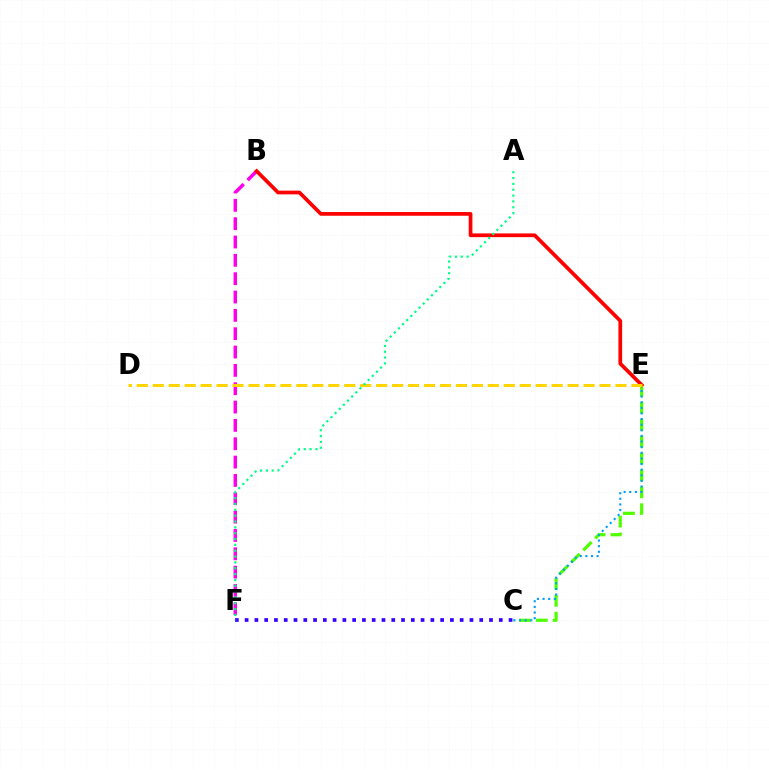{('C', 'E'): [{'color': '#4fff00', 'line_style': 'dashed', 'thickness': 2.3}, {'color': '#009eff', 'line_style': 'dotted', 'thickness': 1.53}], ('B', 'F'): [{'color': '#ff00ed', 'line_style': 'dashed', 'thickness': 2.49}], ('C', 'F'): [{'color': '#3700ff', 'line_style': 'dotted', 'thickness': 2.66}], ('B', 'E'): [{'color': '#ff0000', 'line_style': 'solid', 'thickness': 2.68}], ('D', 'E'): [{'color': '#ffd500', 'line_style': 'dashed', 'thickness': 2.17}], ('A', 'F'): [{'color': '#00ff86', 'line_style': 'dotted', 'thickness': 1.59}]}